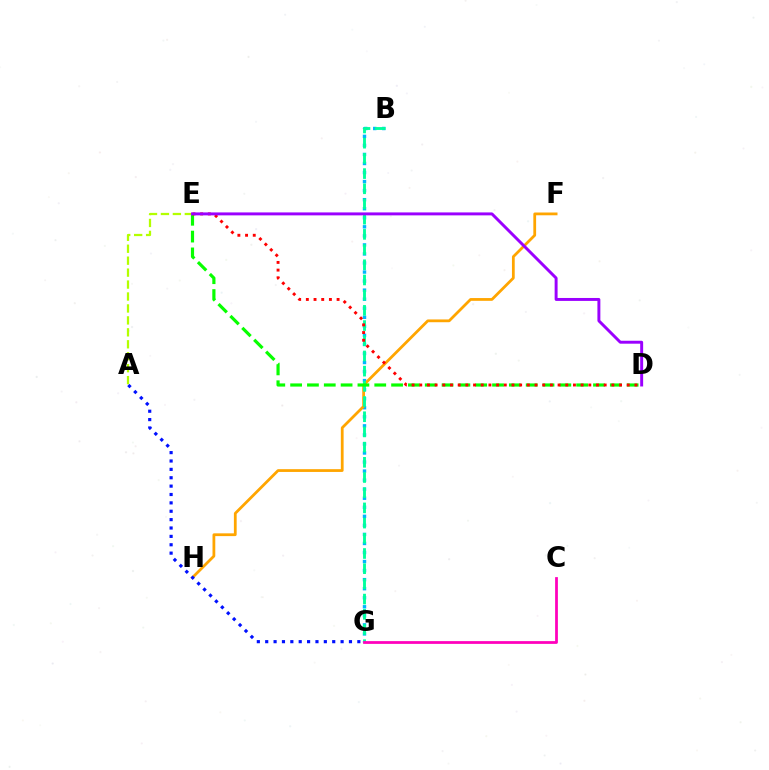{('B', 'G'): [{'color': '#00b5ff', 'line_style': 'dotted', 'thickness': 2.46}, {'color': '#00ff9d', 'line_style': 'dashed', 'thickness': 2.06}], ('F', 'H'): [{'color': '#ffa500', 'line_style': 'solid', 'thickness': 2.0}], ('D', 'E'): [{'color': '#08ff00', 'line_style': 'dashed', 'thickness': 2.29}, {'color': '#ff0000', 'line_style': 'dotted', 'thickness': 2.09}, {'color': '#9b00ff', 'line_style': 'solid', 'thickness': 2.12}], ('A', 'E'): [{'color': '#b3ff00', 'line_style': 'dashed', 'thickness': 1.62}], ('C', 'G'): [{'color': '#ff00bd', 'line_style': 'solid', 'thickness': 1.99}], ('A', 'G'): [{'color': '#0010ff', 'line_style': 'dotted', 'thickness': 2.28}]}